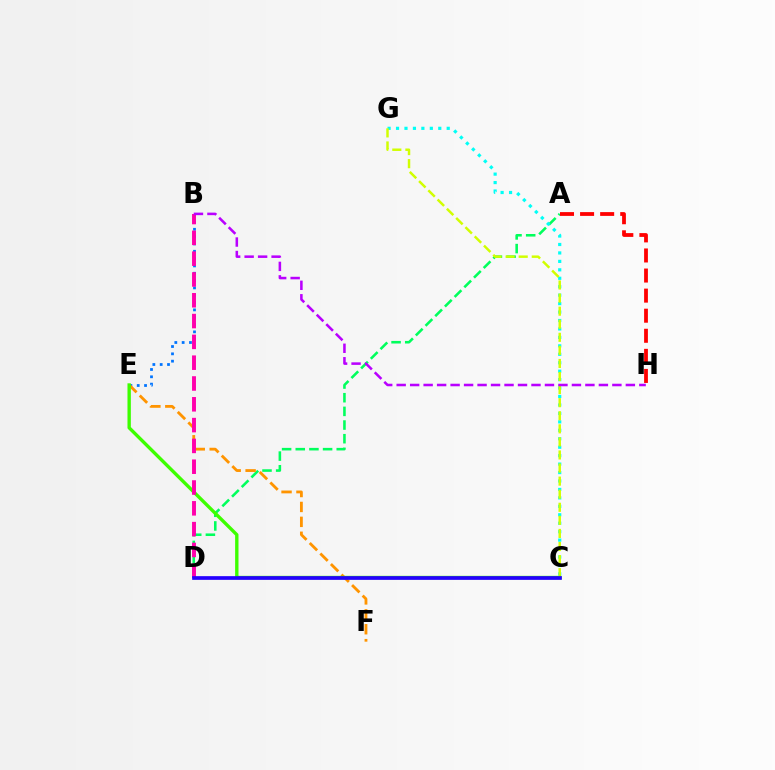{('A', 'D'): [{'color': '#00ff5c', 'line_style': 'dashed', 'thickness': 1.86}], ('B', 'E'): [{'color': '#0074ff', 'line_style': 'dotted', 'thickness': 1.99}], ('C', 'G'): [{'color': '#00fff6', 'line_style': 'dotted', 'thickness': 2.29}, {'color': '#d1ff00', 'line_style': 'dashed', 'thickness': 1.78}], ('A', 'H'): [{'color': '#ff0000', 'line_style': 'dashed', 'thickness': 2.73}], ('E', 'F'): [{'color': '#ff9400', 'line_style': 'dashed', 'thickness': 2.03}], ('C', 'E'): [{'color': '#3dff00', 'line_style': 'solid', 'thickness': 2.42}], ('B', 'D'): [{'color': '#ff00ac', 'line_style': 'dashed', 'thickness': 2.83}], ('C', 'D'): [{'color': '#2500ff', 'line_style': 'solid', 'thickness': 2.66}], ('B', 'H'): [{'color': '#b900ff', 'line_style': 'dashed', 'thickness': 1.83}]}